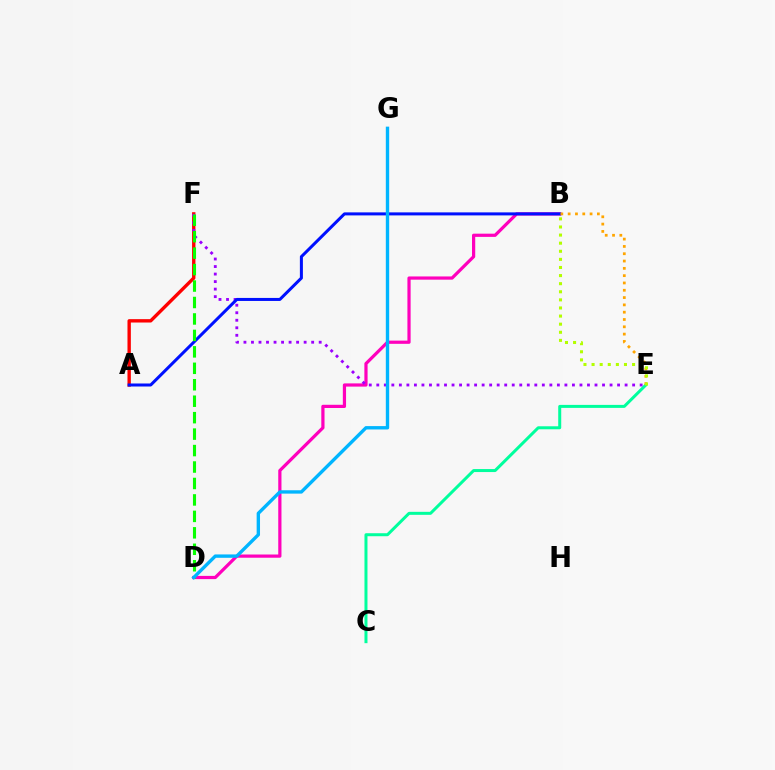{('C', 'E'): [{'color': '#00ff9d', 'line_style': 'solid', 'thickness': 2.16}], ('B', 'D'): [{'color': '#ff00bd', 'line_style': 'solid', 'thickness': 2.31}], ('A', 'F'): [{'color': '#ff0000', 'line_style': 'solid', 'thickness': 2.43}], ('E', 'F'): [{'color': '#9b00ff', 'line_style': 'dotted', 'thickness': 2.04}], ('A', 'B'): [{'color': '#0010ff', 'line_style': 'solid', 'thickness': 2.17}], ('D', 'F'): [{'color': '#08ff00', 'line_style': 'dashed', 'thickness': 2.23}], ('D', 'G'): [{'color': '#00b5ff', 'line_style': 'solid', 'thickness': 2.43}], ('B', 'E'): [{'color': '#ffa500', 'line_style': 'dotted', 'thickness': 1.99}, {'color': '#b3ff00', 'line_style': 'dotted', 'thickness': 2.2}]}